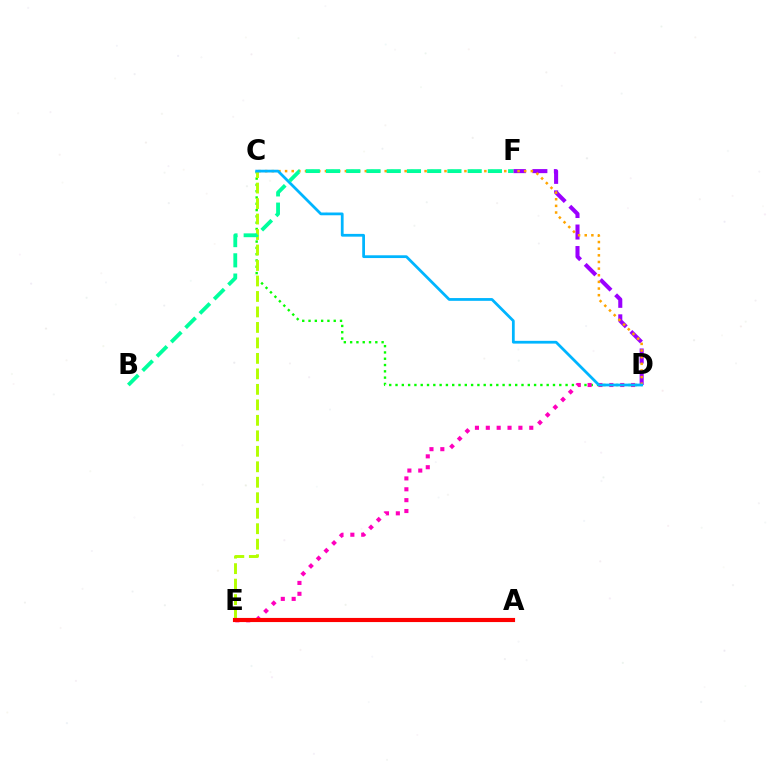{('C', 'D'): [{'color': '#08ff00', 'line_style': 'dotted', 'thickness': 1.71}, {'color': '#ffa500', 'line_style': 'dotted', 'thickness': 1.8}, {'color': '#00b5ff', 'line_style': 'solid', 'thickness': 1.99}], ('A', 'E'): [{'color': '#0010ff', 'line_style': 'solid', 'thickness': 2.09}, {'color': '#ff0000', 'line_style': 'solid', 'thickness': 2.98}], ('D', 'E'): [{'color': '#ff00bd', 'line_style': 'dotted', 'thickness': 2.95}], ('D', 'F'): [{'color': '#9b00ff', 'line_style': 'dashed', 'thickness': 2.92}], ('C', 'E'): [{'color': '#b3ff00', 'line_style': 'dashed', 'thickness': 2.1}], ('B', 'F'): [{'color': '#00ff9d', 'line_style': 'dashed', 'thickness': 2.75}]}